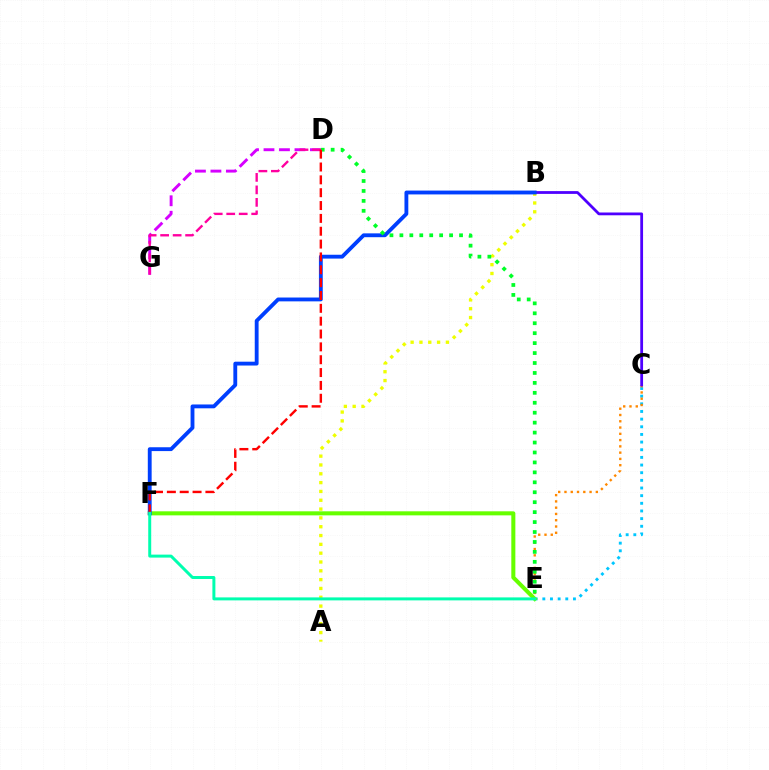{('C', 'E'): [{'color': '#00c7ff', 'line_style': 'dotted', 'thickness': 2.08}, {'color': '#ff8800', 'line_style': 'dotted', 'thickness': 1.7}], ('D', 'G'): [{'color': '#d600ff', 'line_style': 'dashed', 'thickness': 2.1}, {'color': '#ff00a0', 'line_style': 'dashed', 'thickness': 1.7}], ('A', 'B'): [{'color': '#eeff00', 'line_style': 'dotted', 'thickness': 2.4}], ('E', 'F'): [{'color': '#66ff00', 'line_style': 'solid', 'thickness': 2.91}, {'color': '#00ffaf', 'line_style': 'solid', 'thickness': 2.14}], ('B', 'C'): [{'color': '#4f00ff', 'line_style': 'solid', 'thickness': 2.01}], ('B', 'F'): [{'color': '#003fff', 'line_style': 'solid', 'thickness': 2.77}], ('D', 'E'): [{'color': '#00ff27', 'line_style': 'dotted', 'thickness': 2.7}], ('D', 'F'): [{'color': '#ff0000', 'line_style': 'dashed', 'thickness': 1.75}]}